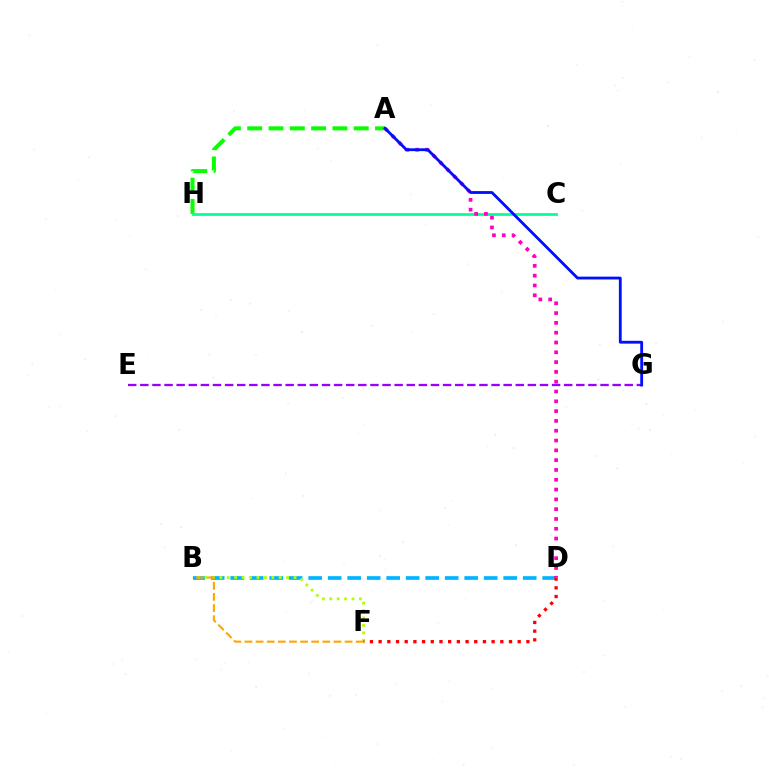{('E', 'G'): [{'color': '#9b00ff', 'line_style': 'dashed', 'thickness': 1.65}], ('B', 'D'): [{'color': '#00b5ff', 'line_style': 'dashed', 'thickness': 2.65}], ('B', 'F'): [{'color': '#b3ff00', 'line_style': 'dotted', 'thickness': 2.02}, {'color': '#ffa500', 'line_style': 'dashed', 'thickness': 1.51}], ('A', 'H'): [{'color': '#08ff00', 'line_style': 'dashed', 'thickness': 2.89}], ('C', 'H'): [{'color': '#00ff9d', 'line_style': 'solid', 'thickness': 1.99}], ('D', 'F'): [{'color': '#ff0000', 'line_style': 'dotted', 'thickness': 2.36}], ('A', 'D'): [{'color': '#ff00bd', 'line_style': 'dotted', 'thickness': 2.66}], ('A', 'G'): [{'color': '#0010ff', 'line_style': 'solid', 'thickness': 2.03}]}